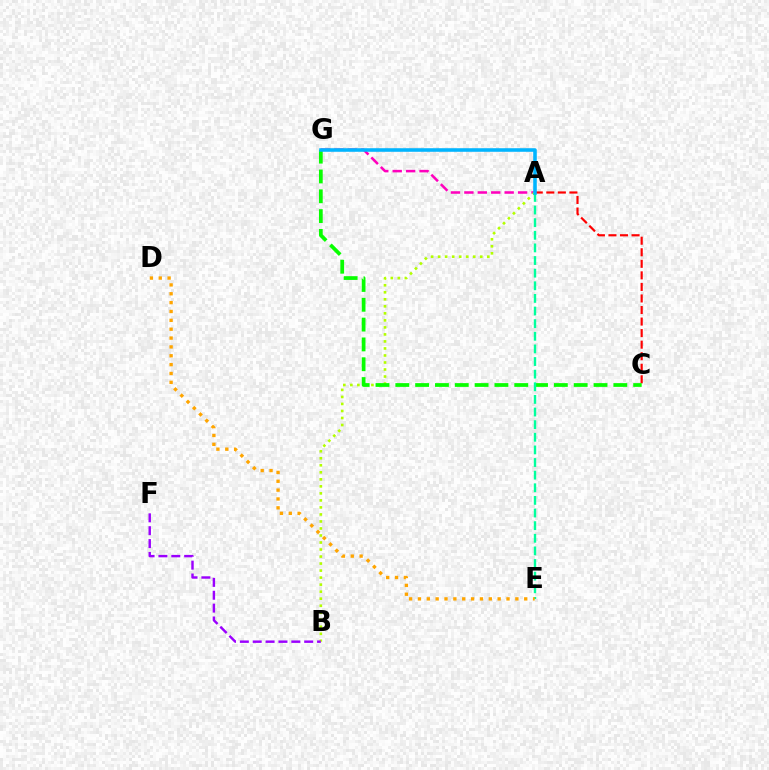{('A', 'C'): [{'color': '#ff0000', 'line_style': 'dashed', 'thickness': 1.57}], ('A', 'G'): [{'color': '#ff00bd', 'line_style': 'dashed', 'thickness': 1.82}, {'color': '#0010ff', 'line_style': 'dashed', 'thickness': 1.5}, {'color': '#00b5ff', 'line_style': 'solid', 'thickness': 2.55}], ('A', 'B'): [{'color': '#b3ff00', 'line_style': 'dotted', 'thickness': 1.91}], ('C', 'G'): [{'color': '#08ff00', 'line_style': 'dashed', 'thickness': 2.69}], ('A', 'E'): [{'color': '#00ff9d', 'line_style': 'dashed', 'thickness': 1.72}], ('D', 'E'): [{'color': '#ffa500', 'line_style': 'dotted', 'thickness': 2.41}], ('B', 'F'): [{'color': '#9b00ff', 'line_style': 'dashed', 'thickness': 1.75}]}